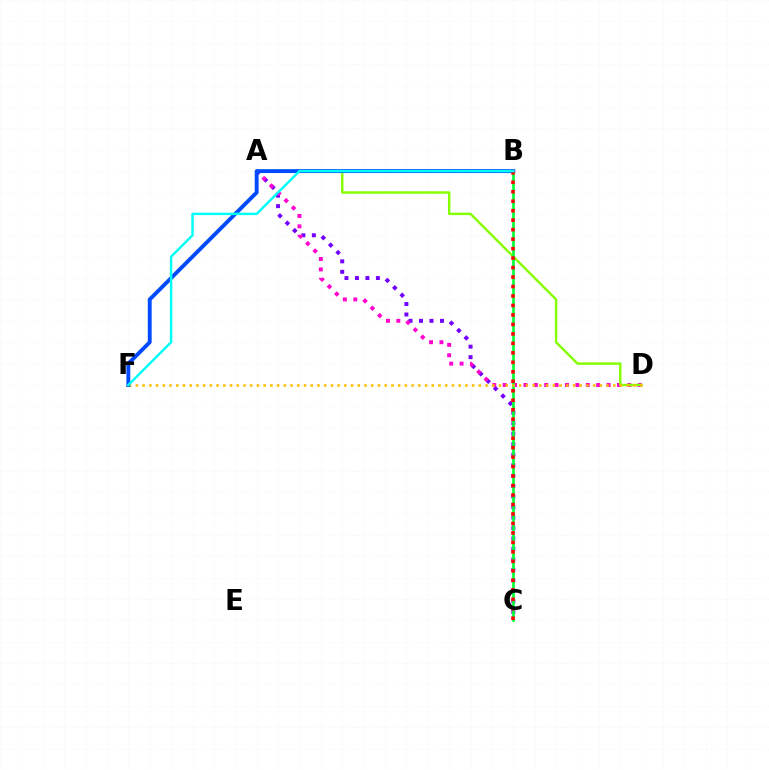{('A', 'C'): [{'color': '#7200ff', 'line_style': 'dotted', 'thickness': 2.85}], ('A', 'D'): [{'color': '#ff00cf', 'line_style': 'dotted', 'thickness': 2.82}, {'color': '#84ff00', 'line_style': 'solid', 'thickness': 1.74}], ('B', 'C'): [{'color': '#00ff39', 'line_style': 'solid', 'thickness': 1.95}, {'color': '#ff0000', 'line_style': 'dotted', 'thickness': 2.57}], ('D', 'F'): [{'color': '#ffbd00', 'line_style': 'dotted', 'thickness': 1.83}], ('B', 'F'): [{'color': '#004bff', 'line_style': 'solid', 'thickness': 2.8}, {'color': '#00fff6', 'line_style': 'solid', 'thickness': 1.75}]}